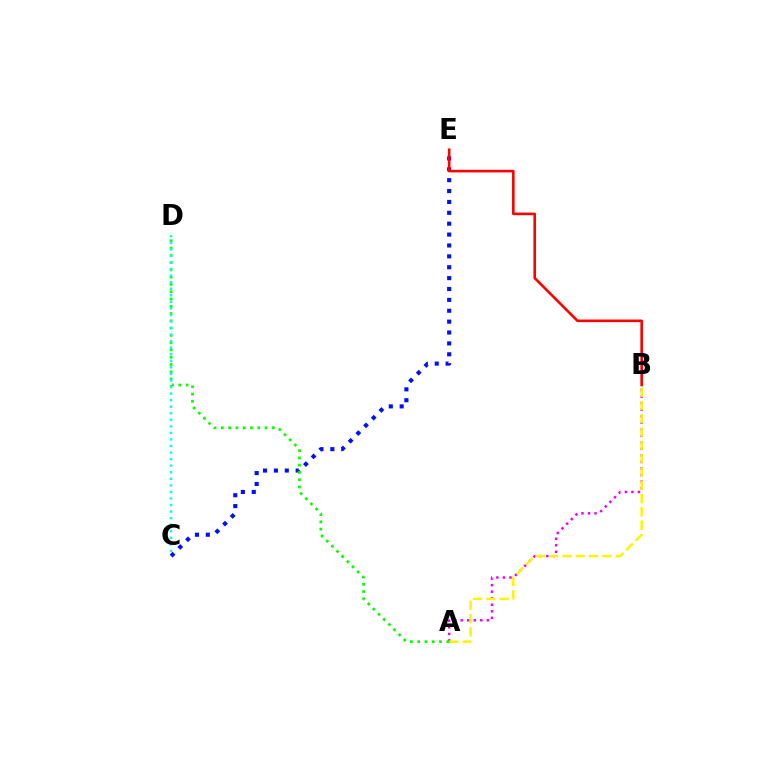{('A', 'B'): [{'color': '#ee00ff', 'line_style': 'dotted', 'thickness': 1.78}, {'color': '#fcf500', 'line_style': 'dashed', 'thickness': 1.81}], ('C', 'E'): [{'color': '#0010ff', 'line_style': 'dotted', 'thickness': 2.96}], ('A', 'D'): [{'color': '#08ff00', 'line_style': 'dotted', 'thickness': 1.98}], ('B', 'E'): [{'color': '#ff0000', 'line_style': 'solid', 'thickness': 1.88}], ('C', 'D'): [{'color': '#00fff6', 'line_style': 'dotted', 'thickness': 1.78}]}